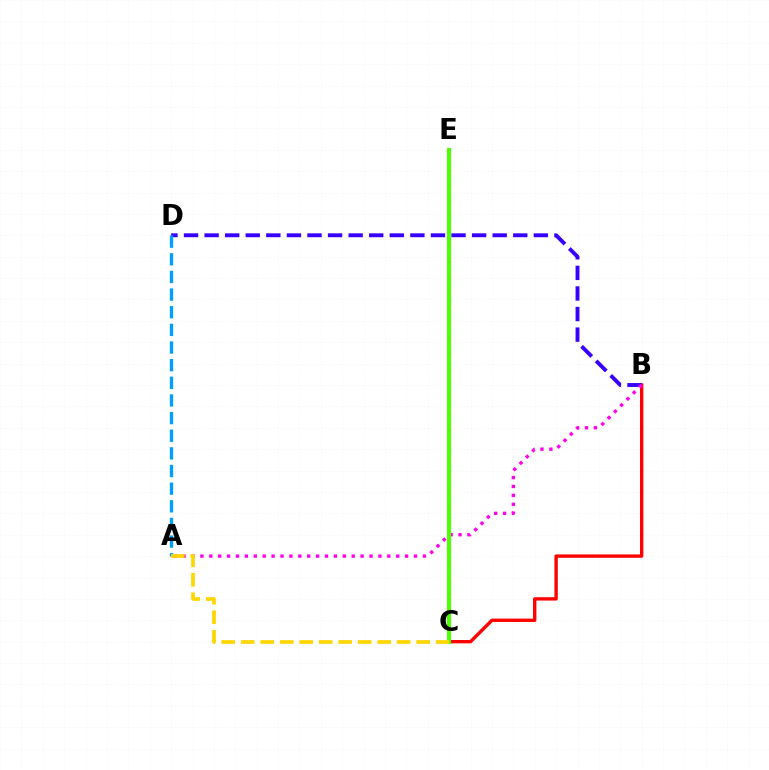{('C', 'E'): [{'color': '#00ff86', 'line_style': 'dashed', 'thickness': 2.28}, {'color': '#4fff00', 'line_style': 'solid', 'thickness': 2.92}], ('B', 'C'): [{'color': '#ff0000', 'line_style': 'solid', 'thickness': 2.42}], ('B', 'D'): [{'color': '#3700ff', 'line_style': 'dashed', 'thickness': 2.8}], ('A', 'B'): [{'color': '#ff00ed', 'line_style': 'dotted', 'thickness': 2.42}], ('A', 'D'): [{'color': '#009eff', 'line_style': 'dashed', 'thickness': 2.4}], ('A', 'C'): [{'color': '#ffd500', 'line_style': 'dashed', 'thickness': 2.65}]}